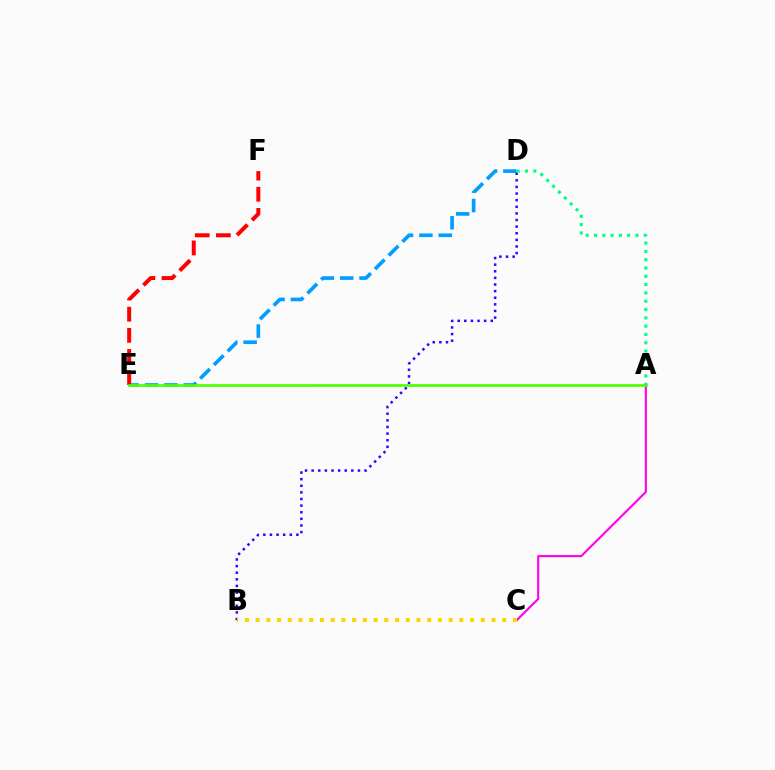{('A', 'C'): [{'color': '#ff00ed', 'line_style': 'solid', 'thickness': 1.52}], ('D', 'E'): [{'color': '#009eff', 'line_style': 'dashed', 'thickness': 2.63}], ('B', 'D'): [{'color': '#3700ff', 'line_style': 'dotted', 'thickness': 1.8}], ('E', 'F'): [{'color': '#ff0000', 'line_style': 'dashed', 'thickness': 2.87}], ('A', 'E'): [{'color': '#4fff00', 'line_style': 'solid', 'thickness': 1.94}], ('A', 'D'): [{'color': '#00ff86', 'line_style': 'dotted', 'thickness': 2.26}], ('B', 'C'): [{'color': '#ffd500', 'line_style': 'dotted', 'thickness': 2.91}]}